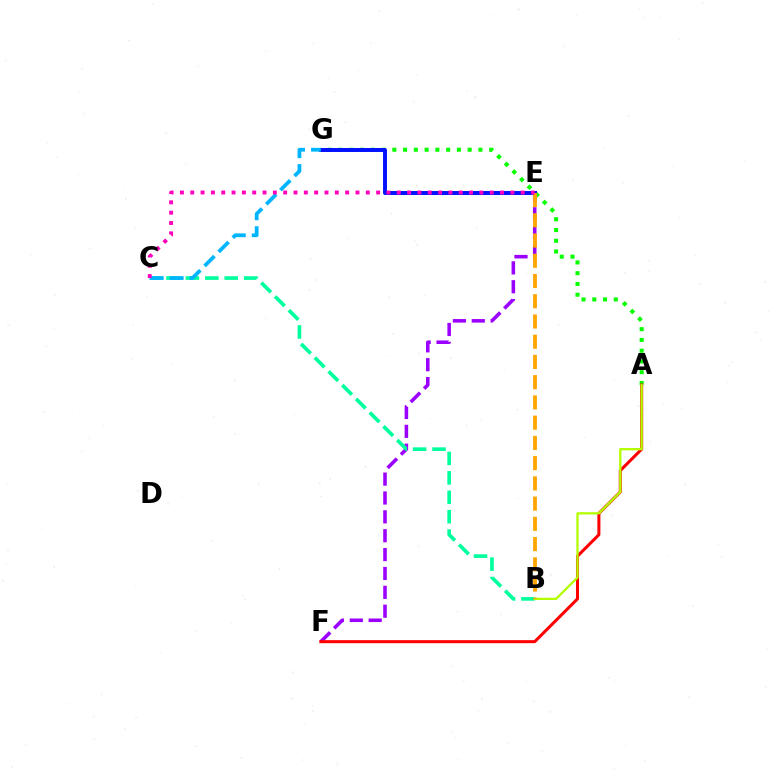{('A', 'G'): [{'color': '#08ff00', 'line_style': 'dotted', 'thickness': 2.92}], ('E', 'F'): [{'color': '#9b00ff', 'line_style': 'dashed', 'thickness': 2.56}], ('A', 'F'): [{'color': '#ff0000', 'line_style': 'solid', 'thickness': 2.18}], ('B', 'C'): [{'color': '#00ff9d', 'line_style': 'dashed', 'thickness': 2.64}], ('A', 'B'): [{'color': '#b3ff00', 'line_style': 'solid', 'thickness': 1.65}], ('E', 'G'): [{'color': '#0010ff', 'line_style': 'solid', 'thickness': 2.84}], ('B', 'E'): [{'color': '#ffa500', 'line_style': 'dashed', 'thickness': 2.75}], ('C', 'G'): [{'color': '#00b5ff', 'line_style': 'dashed', 'thickness': 2.71}], ('C', 'E'): [{'color': '#ff00bd', 'line_style': 'dotted', 'thickness': 2.81}]}